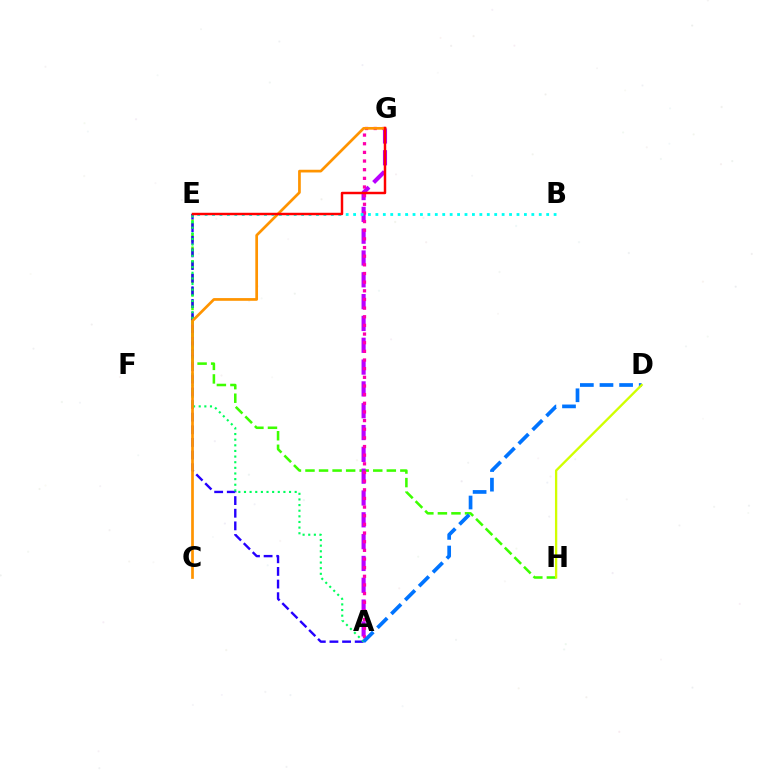{('E', 'H'): [{'color': '#3dff00', 'line_style': 'dashed', 'thickness': 1.84}], ('A', 'G'): [{'color': '#b900ff', 'line_style': 'dashed', 'thickness': 2.96}, {'color': '#ff00ac', 'line_style': 'dotted', 'thickness': 2.35}], ('A', 'E'): [{'color': '#2500ff', 'line_style': 'dashed', 'thickness': 1.72}, {'color': '#00ff5c', 'line_style': 'dotted', 'thickness': 1.53}], ('B', 'E'): [{'color': '#00fff6', 'line_style': 'dotted', 'thickness': 2.02}], ('C', 'G'): [{'color': '#ff9400', 'line_style': 'solid', 'thickness': 1.95}], ('E', 'G'): [{'color': '#ff0000', 'line_style': 'solid', 'thickness': 1.77}], ('A', 'D'): [{'color': '#0074ff', 'line_style': 'dashed', 'thickness': 2.67}], ('D', 'H'): [{'color': '#d1ff00', 'line_style': 'solid', 'thickness': 1.67}]}